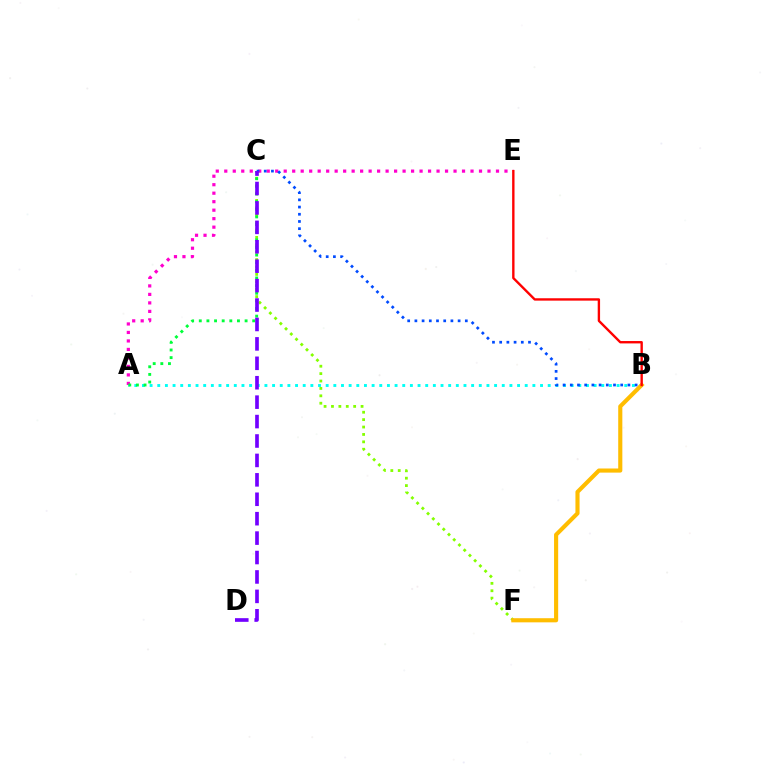{('A', 'E'): [{'color': '#ff00cf', 'line_style': 'dotted', 'thickness': 2.31}], ('C', 'F'): [{'color': '#84ff00', 'line_style': 'dotted', 'thickness': 2.01}], ('A', 'B'): [{'color': '#00fff6', 'line_style': 'dotted', 'thickness': 2.08}], ('A', 'C'): [{'color': '#00ff39', 'line_style': 'dotted', 'thickness': 2.07}], ('B', 'C'): [{'color': '#004bff', 'line_style': 'dotted', 'thickness': 1.96}], ('C', 'D'): [{'color': '#7200ff', 'line_style': 'dashed', 'thickness': 2.64}], ('B', 'F'): [{'color': '#ffbd00', 'line_style': 'solid', 'thickness': 2.97}], ('B', 'E'): [{'color': '#ff0000', 'line_style': 'solid', 'thickness': 1.71}]}